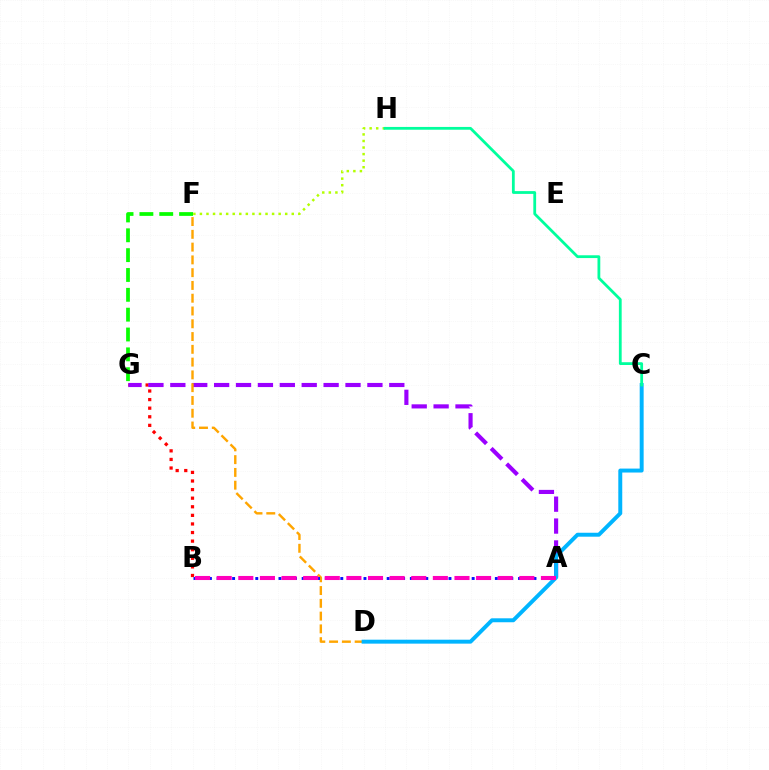{('B', 'G'): [{'color': '#ff0000', 'line_style': 'dotted', 'thickness': 2.33}], ('A', 'G'): [{'color': '#9b00ff', 'line_style': 'dashed', 'thickness': 2.97}], ('D', 'F'): [{'color': '#ffa500', 'line_style': 'dashed', 'thickness': 1.74}], ('F', 'H'): [{'color': '#b3ff00', 'line_style': 'dotted', 'thickness': 1.78}], ('A', 'B'): [{'color': '#0010ff', 'line_style': 'dotted', 'thickness': 2.1}, {'color': '#ff00bd', 'line_style': 'dashed', 'thickness': 2.94}], ('F', 'G'): [{'color': '#08ff00', 'line_style': 'dashed', 'thickness': 2.7}], ('C', 'D'): [{'color': '#00b5ff', 'line_style': 'solid', 'thickness': 2.84}], ('C', 'H'): [{'color': '#00ff9d', 'line_style': 'solid', 'thickness': 2.01}]}